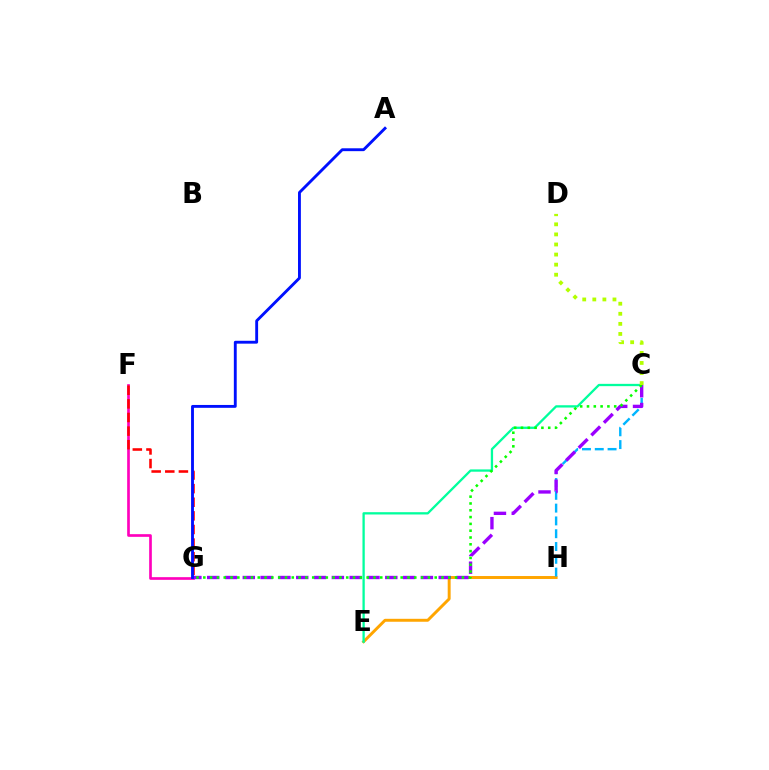{('E', 'H'): [{'color': '#ffa500', 'line_style': 'solid', 'thickness': 2.12}], ('F', 'G'): [{'color': '#ff00bd', 'line_style': 'solid', 'thickness': 1.93}, {'color': '#ff0000', 'line_style': 'dashed', 'thickness': 1.85}], ('C', 'H'): [{'color': '#00b5ff', 'line_style': 'dashed', 'thickness': 1.74}], ('C', 'E'): [{'color': '#00ff9d', 'line_style': 'solid', 'thickness': 1.65}], ('C', 'G'): [{'color': '#9b00ff', 'line_style': 'dashed', 'thickness': 2.42}, {'color': '#08ff00', 'line_style': 'dotted', 'thickness': 1.85}], ('C', 'D'): [{'color': '#b3ff00', 'line_style': 'dotted', 'thickness': 2.74}], ('A', 'G'): [{'color': '#0010ff', 'line_style': 'solid', 'thickness': 2.06}]}